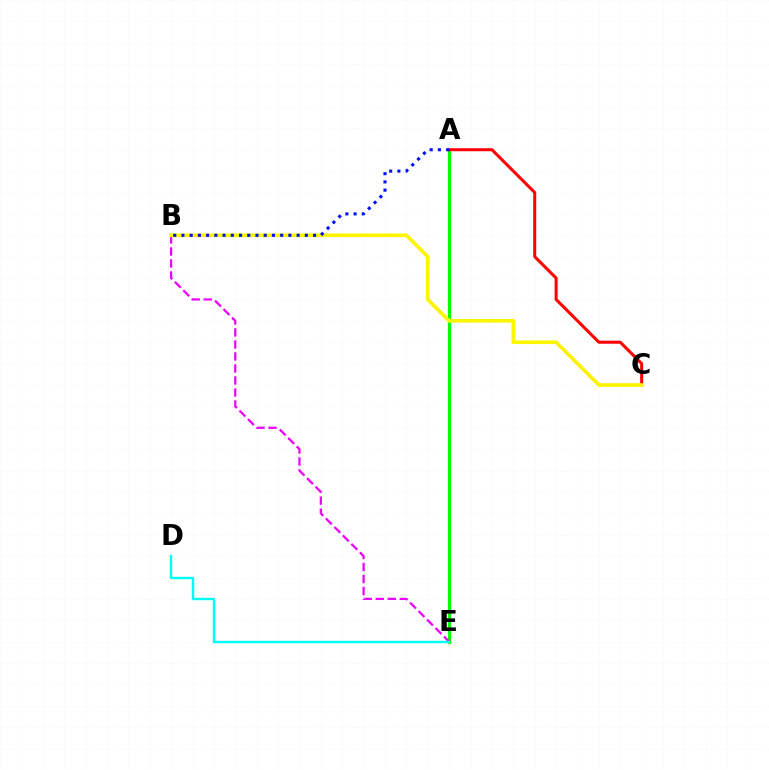{('A', 'E'): [{'color': '#08ff00', 'line_style': 'solid', 'thickness': 2.26}], ('A', 'C'): [{'color': '#ff0000', 'line_style': 'solid', 'thickness': 2.18}], ('B', 'E'): [{'color': '#ee00ff', 'line_style': 'dashed', 'thickness': 1.63}], ('D', 'E'): [{'color': '#00fff6', 'line_style': 'solid', 'thickness': 1.73}], ('B', 'C'): [{'color': '#fcf500', 'line_style': 'solid', 'thickness': 2.64}], ('A', 'B'): [{'color': '#0010ff', 'line_style': 'dotted', 'thickness': 2.24}]}